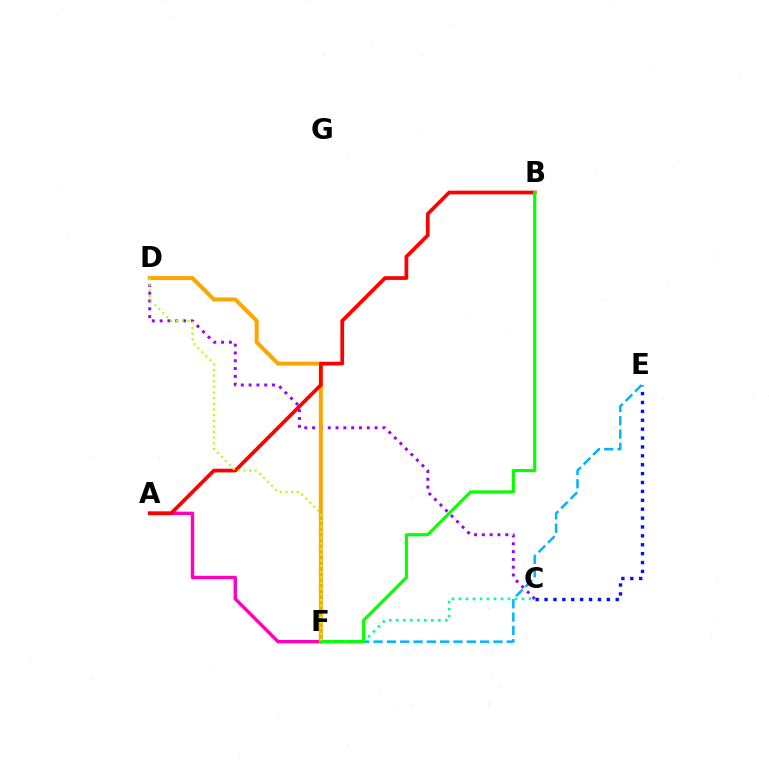{('C', 'D'): [{'color': '#9b00ff', 'line_style': 'dotted', 'thickness': 2.12}], ('C', 'F'): [{'color': '#00ff9d', 'line_style': 'dotted', 'thickness': 1.9}], ('C', 'E'): [{'color': '#0010ff', 'line_style': 'dotted', 'thickness': 2.42}], ('A', 'F'): [{'color': '#ff00bd', 'line_style': 'solid', 'thickness': 2.45}], ('D', 'F'): [{'color': '#ffa500', 'line_style': 'solid', 'thickness': 2.87}, {'color': '#b3ff00', 'line_style': 'dotted', 'thickness': 1.53}], ('E', 'F'): [{'color': '#00b5ff', 'line_style': 'dashed', 'thickness': 1.81}], ('A', 'B'): [{'color': '#ff0000', 'line_style': 'solid', 'thickness': 2.67}], ('B', 'F'): [{'color': '#08ff00', 'line_style': 'solid', 'thickness': 2.28}]}